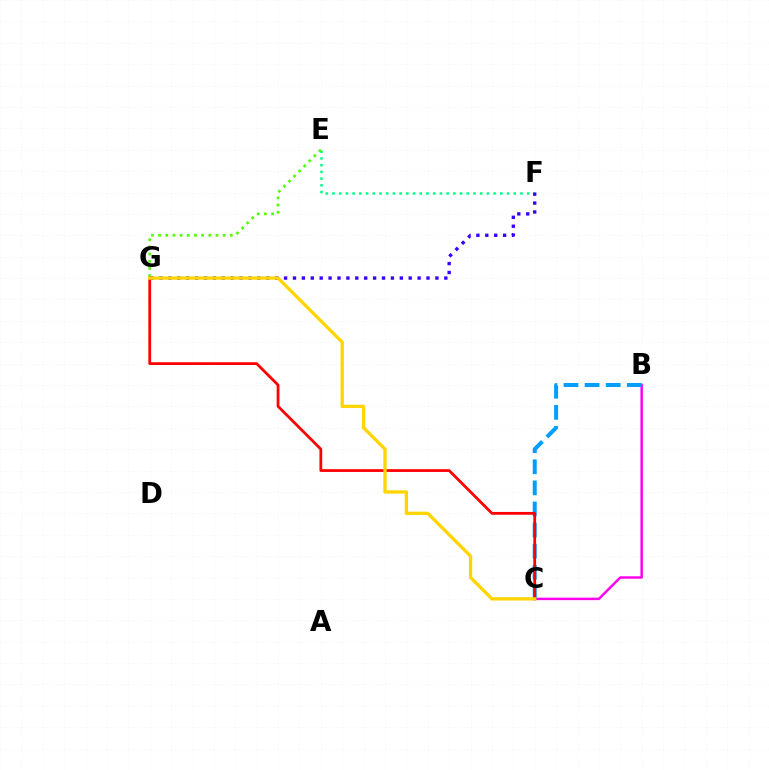{('E', 'F'): [{'color': '#00ff86', 'line_style': 'dotted', 'thickness': 1.82}], ('E', 'G'): [{'color': '#4fff00', 'line_style': 'dotted', 'thickness': 1.95}], ('B', 'C'): [{'color': '#ff00ed', 'line_style': 'solid', 'thickness': 1.77}, {'color': '#009eff', 'line_style': 'dashed', 'thickness': 2.87}], ('F', 'G'): [{'color': '#3700ff', 'line_style': 'dotted', 'thickness': 2.42}], ('C', 'G'): [{'color': '#ff0000', 'line_style': 'solid', 'thickness': 2.0}, {'color': '#ffd500', 'line_style': 'solid', 'thickness': 2.38}]}